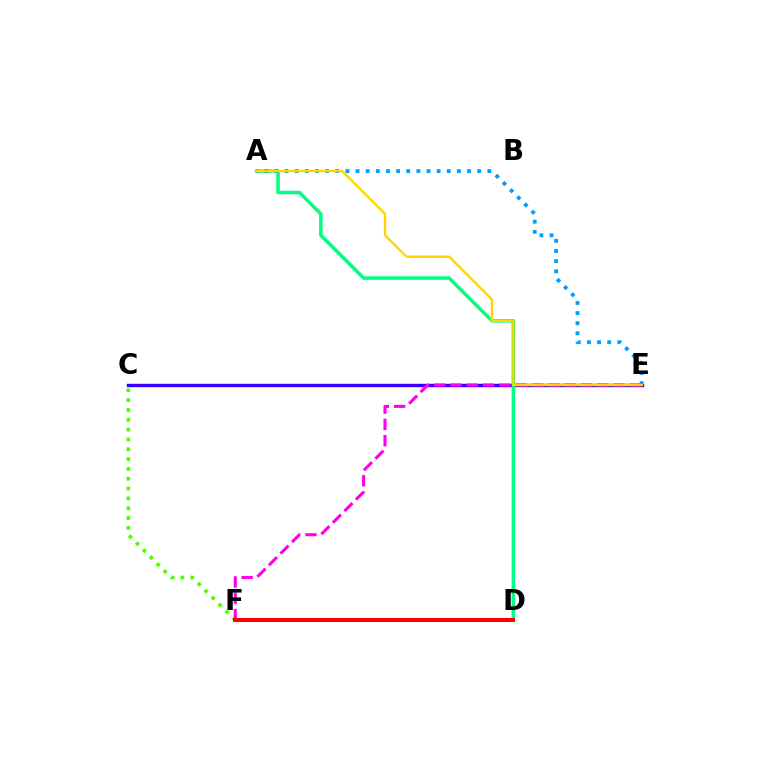{('C', 'F'): [{'color': '#4fff00', 'line_style': 'dotted', 'thickness': 2.67}], ('C', 'E'): [{'color': '#3700ff', 'line_style': 'solid', 'thickness': 2.45}], ('E', 'F'): [{'color': '#ff00ed', 'line_style': 'dashed', 'thickness': 2.22}], ('A', 'D'): [{'color': '#00ff86', 'line_style': 'solid', 'thickness': 2.54}], ('A', 'E'): [{'color': '#009eff', 'line_style': 'dotted', 'thickness': 2.75}, {'color': '#ffd500', 'line_style': 'solid', 'thickness': 1.7}], ('D', 'F'): [{'color': '#ff0000', 'line_style': 'solid', 'thickness': 2.88}]}